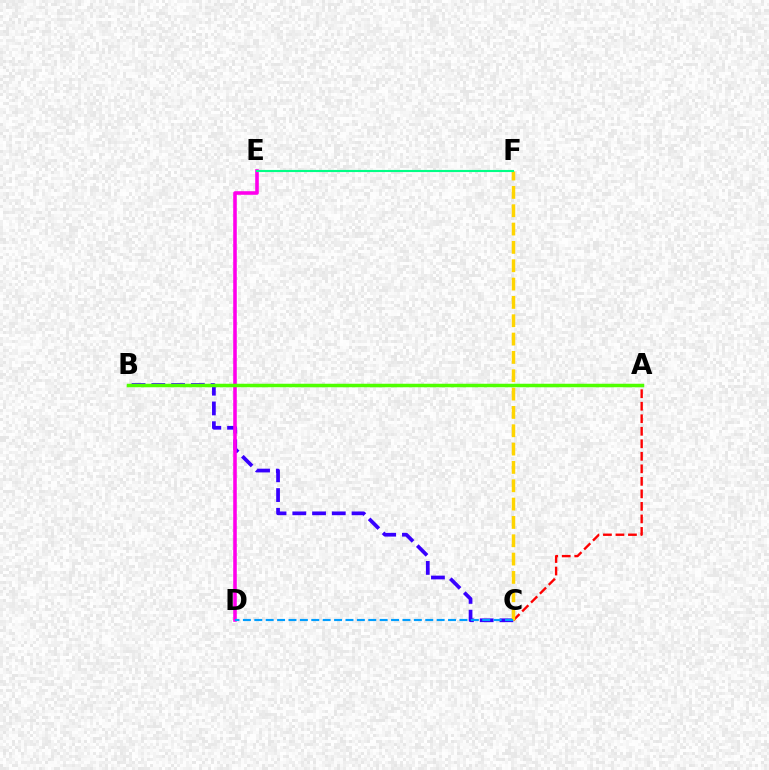{('A', 'C'): [{'color': '#ff0000', 'line_style': 'dashed', 'thickness': 1.7}], ('B', 'C'): [{'color': '#3700ff', 'line_style': 'dashed', 'thickness': 2.68}], ('C', 'F'): [{'color': '#ffd500', 'line_style': 'dashed', 'thickness': 2.49}], ('D', 'E'): [{'color': '#ff00ed', 'line_style': 'solid', 'thickness': 2.57}], ('A', 'B'): [{'color': '#4fff00', 'line_style': 'solid', 'thickness': 2.52}], ('C', 'D'): [{'color': '#009eff', 'line_style': 'dashed', 'thickness': 1.55}], ('E', 'F'): [{'color': '#00ff86', 'line_style': 'solid', 'thickness': 1.53}]}